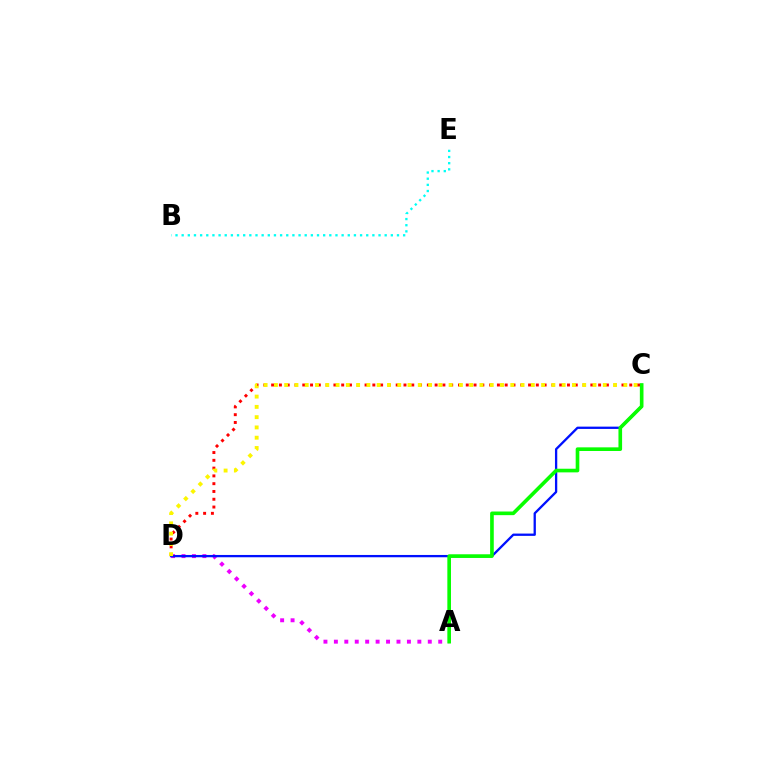{('C', 'D'): [{'color': '#ff0000', 'line_style': 'dotted', 'thickness': 2.12}, {'color': '#0010ff', 'line_style': 'solid', 'thickness': 1.66}, {'color': '#fcf500', 'line_style': 'dotted', 'thickness': 2.79}], ('A', 'D'): [{'color': '#ee00ff', 'line_style': 'dotted', 'thickness': 2.83}], ('A', 'C'): [{'color': '#08ff00', 'line_style': 'solid', 'thickness': 2.62}], ('B', 'E'): [{'color': '#00fff6', 'line_style': 'dotted', 'thickness': 1.67}]}